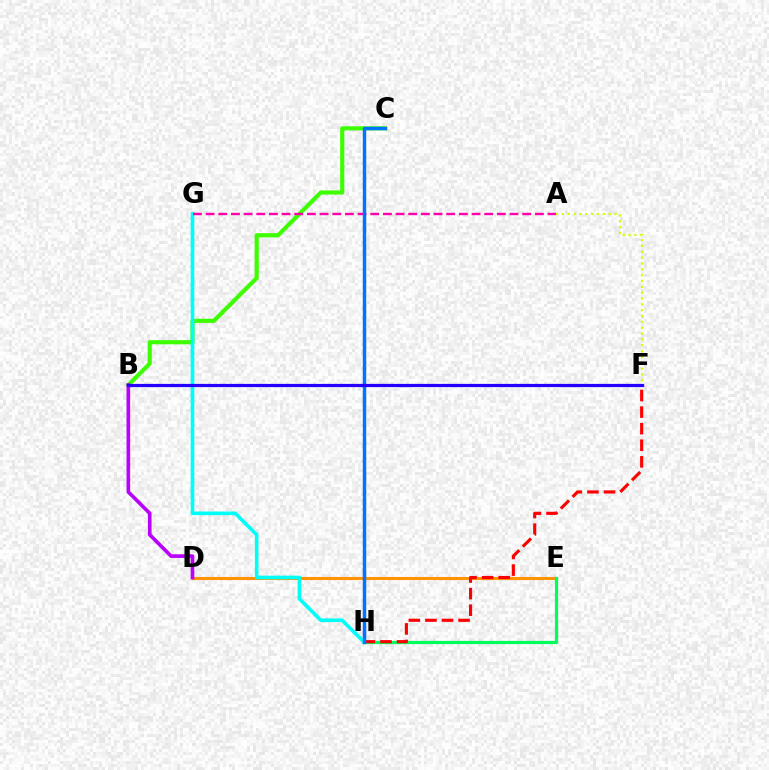{('A', 'F'): [{'color': '#d1ff00', 'line_style': 'dotted', 'thickness': 1.59}], ('D', 'E'): [{'color': '#ff9400', 'line_style': 'solid', 'thickness': 2.23}], ('E', 'H'): [{'color': '#00ff5c', 'line_style': 'solid', 'thickness': 2.33}], ('B', 'C'): [{'color': '#3dff00', 'line_style': 'solid', 'thickness': 2.99}], ('G', 'H'): [{'color': '#00fff6', 'line_style': 'solid', 'thickness': 2.62}], ('F', 'H'): [{'color': '#ff0000', 'line_style': 'dashed', 'thickness': 2.25}], ('A', 'G'): [{'color': '#ff00ac', 'line_style': 'dashed', 'thickness': 1.72}], ('B', 'D'): [{'color': '#b900ff', 'line_style': 'solid', 'thickness': 2.63}], ('C', 'H'): [{'color': '#0074ff', 'line_style': 'solid', 'thickness': 2.5}], ('B', 'F'): [{'color': '#2500ff', 'line_style': 'solid', 'thickness': 2.32}]}